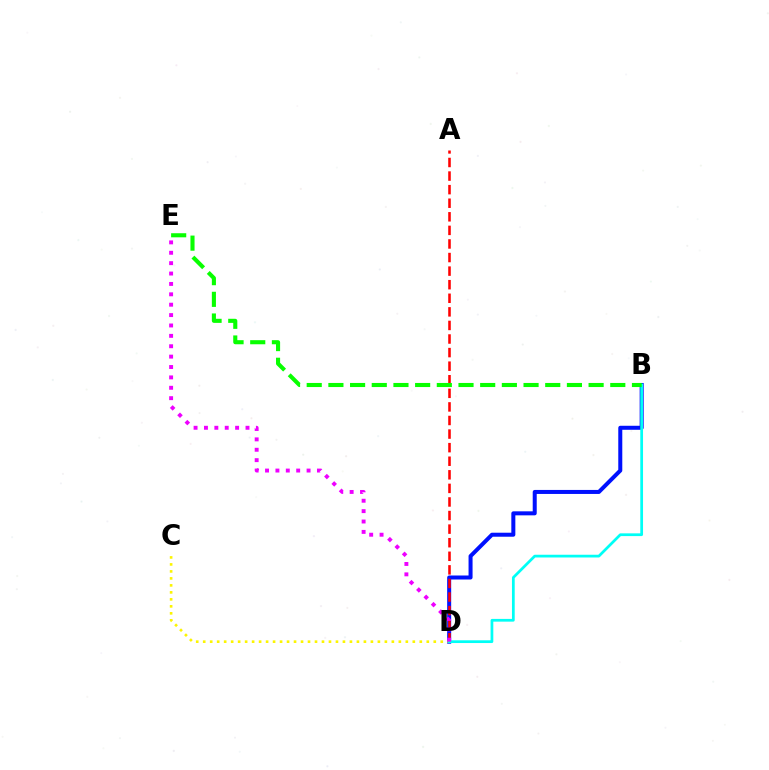{('B', 'D'): [{'color': '#0010ff', 'line_style': 'solid', 'thickness': 2.89}, {'color': '#00fff6', 'line_style': 'solid', 'thickness': 1.97}], ('C', 'D'): [{'color': '#fcf500', 'line_style': 'dotted', 'thickness': 1.9}], ('A', 'D'): [{'color': '#ff0000', 'line_style': 'dashed', 'thickness': 1.84}], ('D', 'E'): [{'color': '#ee00ff', 'line_style': 'dotted', 'thickness': 2.82}], ('B', 'E'): [{'color': '#08ff00', 'line_style': 'dashed', 'thickness': 2.95}]}